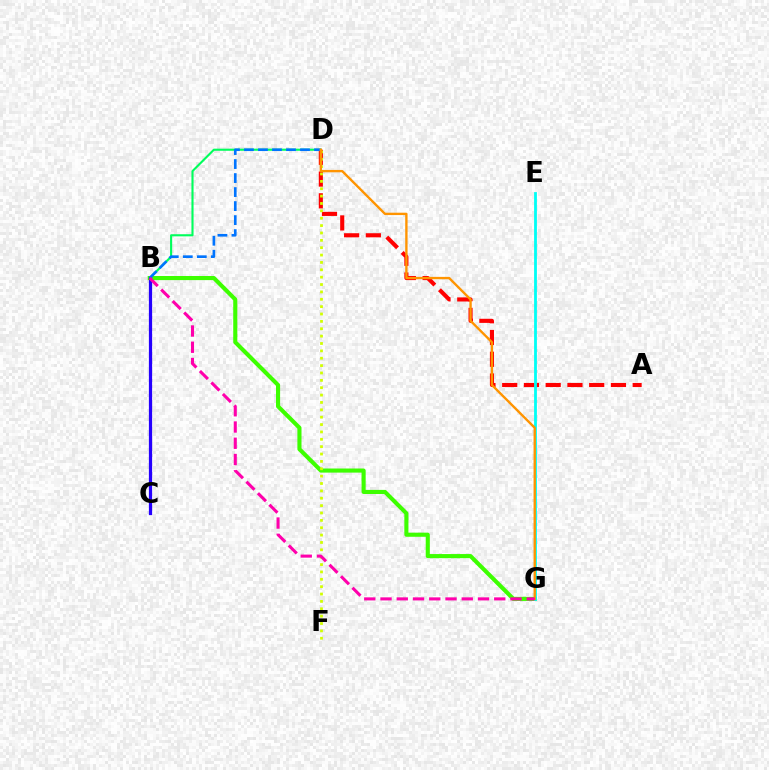{('B', 'C'): [{'color': '#b900ff', 'line_style': 'solid', 'thickness': 1.98}, {'color': '#2500ff', 'line_style': 'solid', 'thickness': 2.32}], ('B', 'D'): [{'color': '#00ff5c', 'line_style': 'solid', 'thickness': 1.52}, {'color': '#0074ff', 'line_style': 'dashed', 'thickness': 1.9}], ('A', 'D'): [{'color': '#ff0000', 'line_style': 'dashed', 'thickness': 2.95}], ('B', 'G'): [{'color': '#3dff00', 'line_style': 'solid', 'thickness': 2.95}, {'color': '#ff00ac', 'line_style': 'dashed', 'thickness': 2.21}], ('D', 'F'): [{'color': '#d1ff00', 'line_style': 'dotted', 'thickness': 2.0}], ('E', 'G'): [{'color': '#00fff6', 'line_style': 'solid', 'thickness': 2.02}], ('D', 'G'): [{'color': '#ff9400', 'line_style': 'solid', 'thickness': 1.7}]}